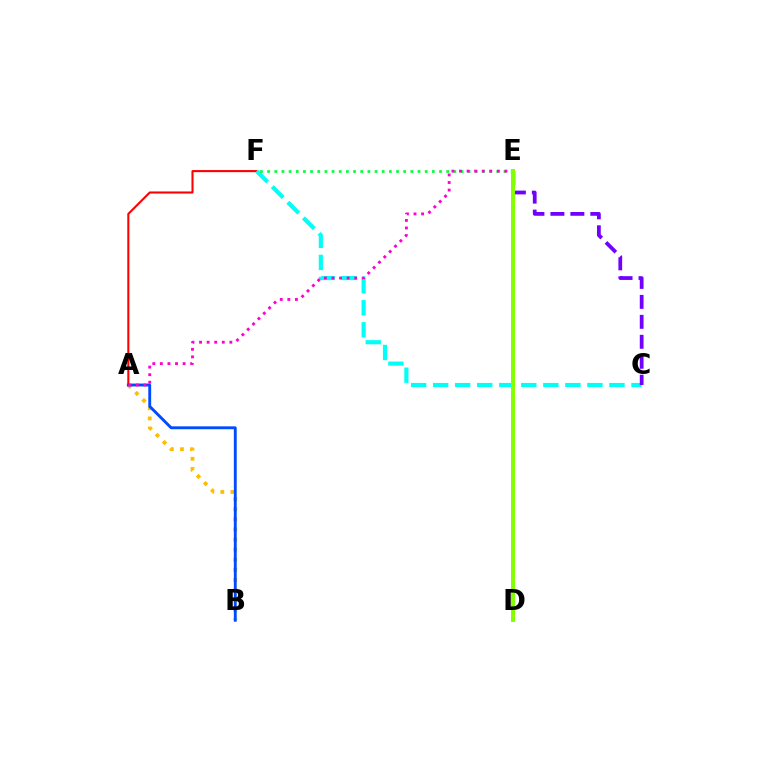{('A', 'F'): [{'color': '#ff0000', 'line_style': 'solid', 'thickness': 1.5}], ('A', 'B'): [{'color': '#ffbd00', 'line_style': 'dotted', 'thickness': 2.74}, {'color': '#004bff', 'line_style': 'solid', 'thickness': 2.07}], ('C', 'F'): [{'color': '#00fff6', 'line_style': 'dashed', 'thickness': 2.99}], ('E', 'F'): [{'color': '#00ff39', 'line_style': 'dotted', 'thickness': 1.95}], ('A', 'E'): [{'color': '#ff00cf', 'line_style': 'dotted', 'thickness': 2.06}], ('C', 'E'): [{'color': '#7200ff', 'line_style': 'dashed', 'thickness': 2.71}], ('D', 'E'): [{'color': '#84ff00', 'line_style': 'solid', 'thickness': 2.86}]}